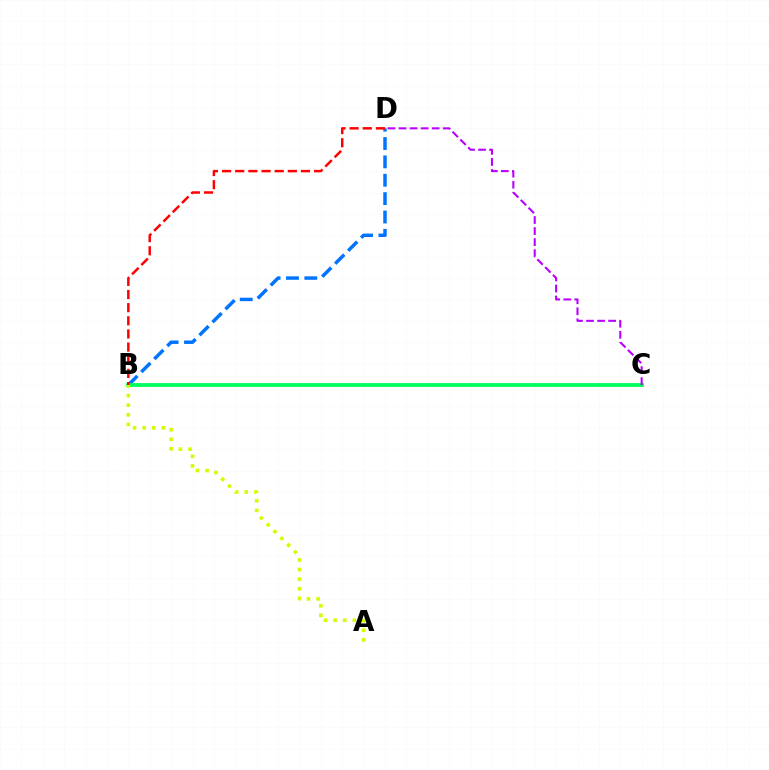{('B', 'D'): [{'color': '#0074ff', 'line_style': 'dashed', 'thickness': 2.49}, {'color': '#ff0000', 'line_style': 'dashed', 'thickness': 1.79}], ('B', 'C'): [{'color': '#00ff5c', 'line_style': 'solid', 'thickness': 2.75}], ('C', 'D'): [{'color': '#b900ff', 'line_style': 'dashed', 'thickness': 1.5}], ('A', 'B'): [{'color': '#d1ff00', 'line_style': 'dotted', 'thickness': 2.61}]}